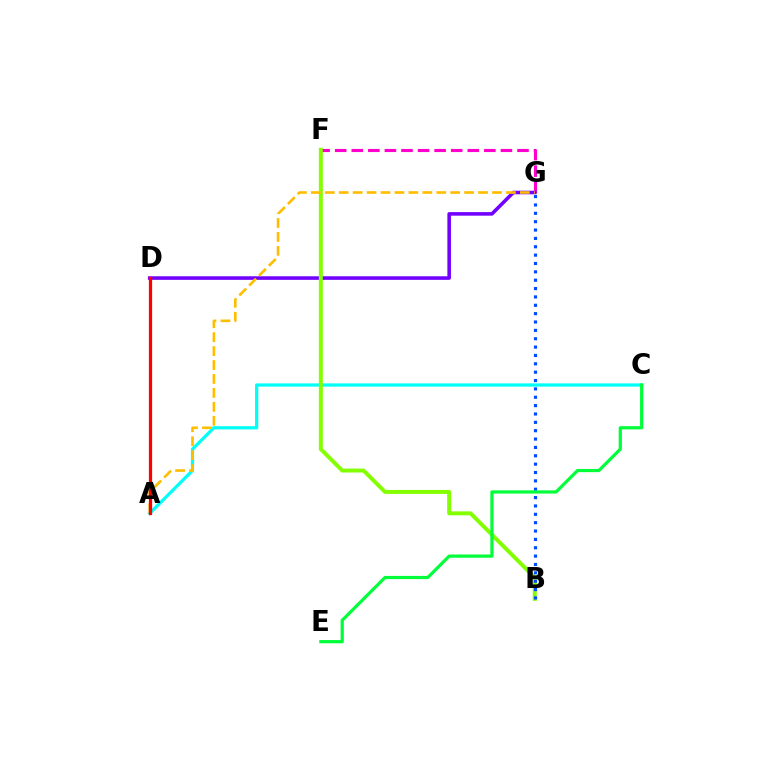{('F', 'G'): [{'color': '#ff00cf', 'line_style': 'dashed', 'thickness': 2.25}], ('A', 'C'): [{'color': '#00fff6', 'line_style': 'solid', 'thickness': 2.33}], ('D', 'G'): [{'color': '#7200ff', 'line_style': 'solid', 'thickness': 2.57}], ('B', 'F'): [{'color': '#84ff00', 'line_style': 'solid', 'thickness': 2.85}], ('A', 'G'): [{'color': '#ffbd00', 'line_style': 'dashed', 'thickness': 1.89}], ('B', 'G'): [{'color': '#004bff', 'line_style': 'dotted', 'thickness': 2.27}], ('A', 'D'): [{'color': '#ff0000', 'line_style': 'solid', 'thickness': 2.33}], ('C', 'E'): [{'color': '#00ff39', 'line_style': 'solid', 'thickness': 2.31}]}